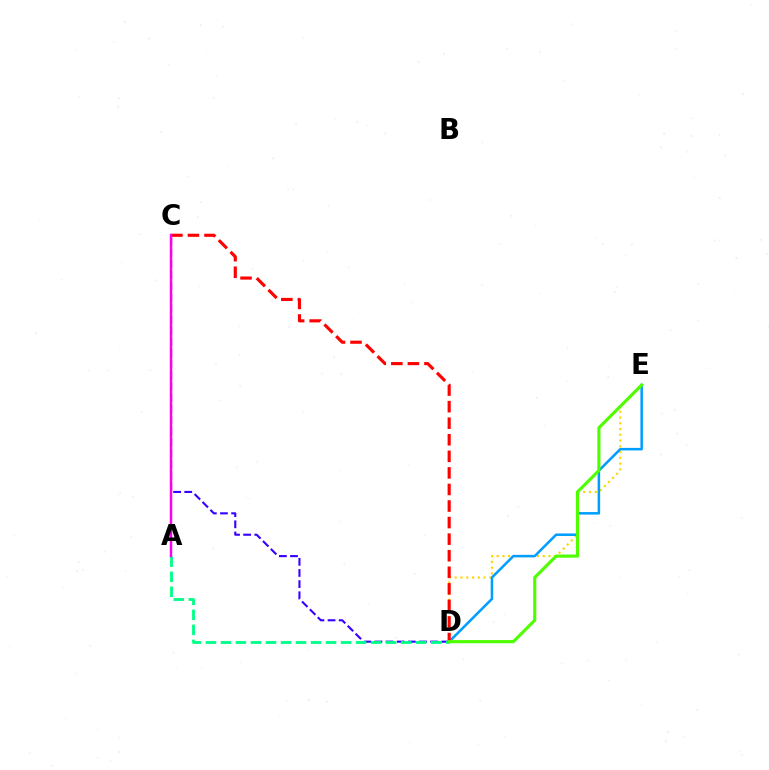{('D', 'E'): [{'color': '#ffd500', 'line_style': 'dotted', 'thickness': 1.56}, {'color': '#009eff', 'line_style': 'solid', 'thickness': 1.82}, {'color': '#4fff00', 'line_style': 'solid', 'thickness': 2.26}], ('C', 'D'): [{'color': '#3700ff', 'line_style': 'dashed', 'thickness': 1.51}, {'color': '#ff0000', 'line_style': 'dashed', 'thickness': 2.25}], ('A', 'D'): [{'color': '#00ff86', 'line_style': 'dashed', 'thickness': 2.04}], ('A', 'C'): [{'color': '#ff00ed', 'line_style': 'solid', 'thickness': 1.78}]}